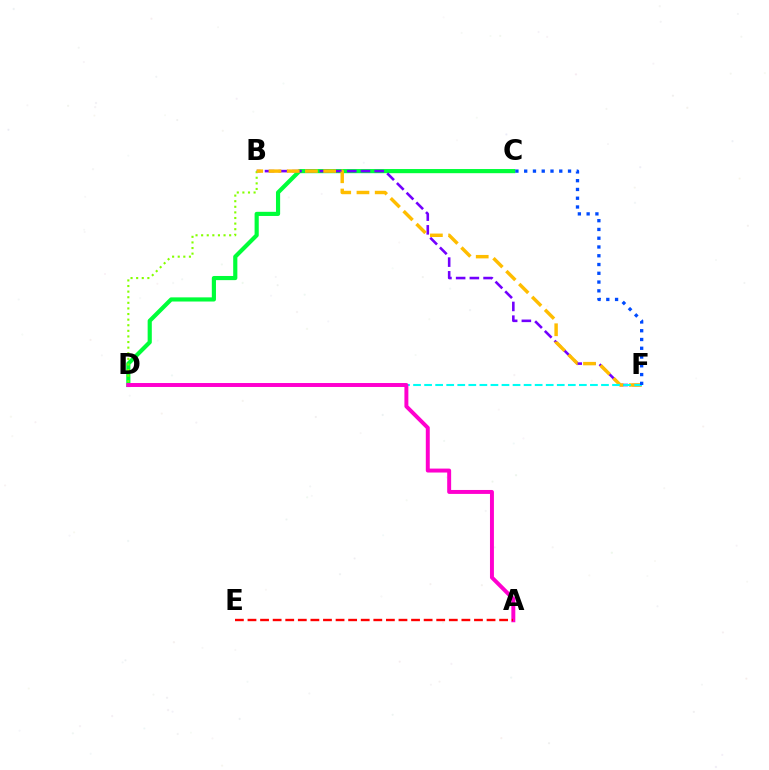{('C', 'D'): [{'color': '#00ff39', 'line_style': 'solid', 'thickness': 2.99}], ('B', 'F'): [{'color': '#7200ff', 'line_style': 'dashed', 'thickness': 1.86}, {'color': '#ffbd00', 'line_style': 'dashed', 'thickness': 2.48}], ('B', 'D'): [{'color': '#84ff00', 'line_style': 'dotted', 'thickness': 1.52}], ('D', 'F'): [{'color': '#00fff6', 'line_style': 'dashed', 'thickness': 1.5}], ('A', 'D'): [{'color': '#ff00cf', 'line_style': 'solid', 'thickness': 2.84}], ('C', 'F'): [{'color': '#004bff', 'line_style': 'dotted', 'thickness': 2.38}], ('A', 'E'): [{'color': '#ff0000', 'line_style': 'dashed', 'thickness': 1.71}]}